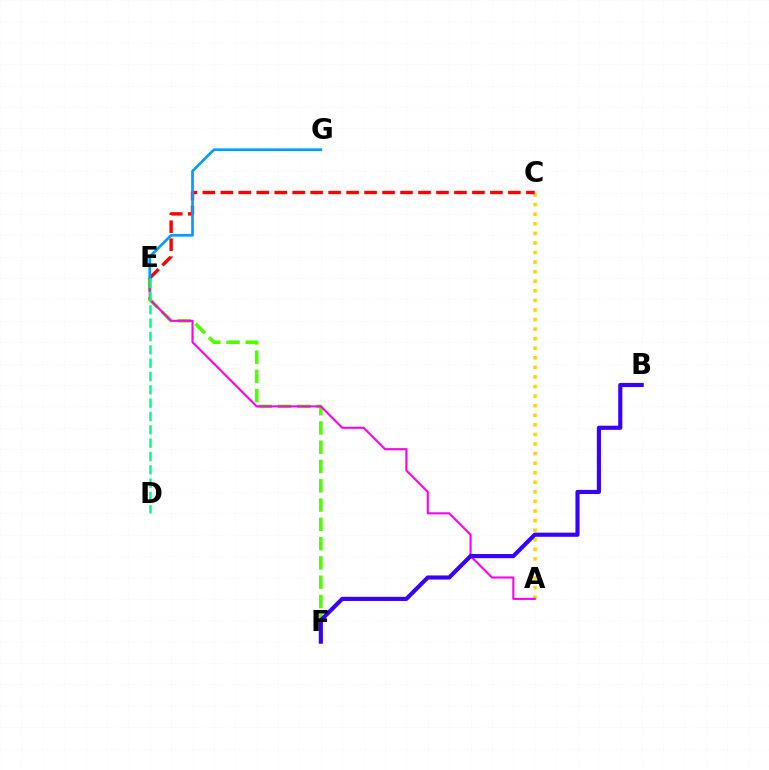{('A', 'C'): [{'color': '#ffd500', 'line_style': 'dotted', 'thickness': 2.6}], ('E', 'F'): [{'color': '#4fff00', 'line_style': 'dashed', 'thickness': 2.62}], ('A', 'E'): [{'color': '#ff00ed', 'line_style': 'solid', 'thickness': 1.51}], ('B', 'F'): [{'color': '#3700ff', 'line_style': 'solid', 'thickness': 2.98}], ('C', 'E'): [{'color': '#ff0000', 'line_style': 'dashed', 'thickness': 2.44}], ('E', 'G'): [{'color': '#009eff', 'line_style': 'solid', 'thickness': 1.94}], ('D', 'E'): [{'color': '#00ff86', 'line_style': 'dashed', 'thickness': 1.81}]}